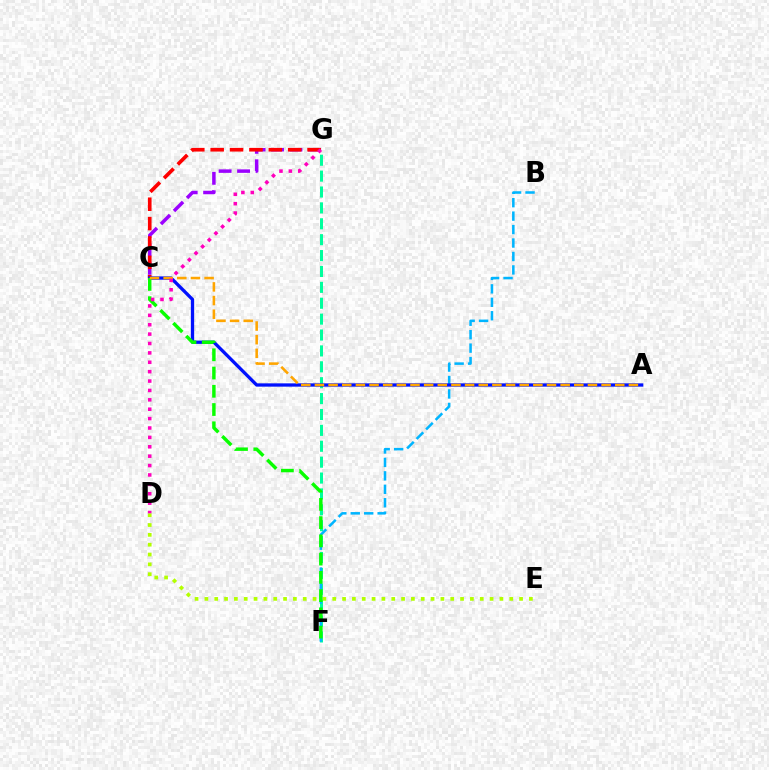{('F', 'G'): [{'color': '#00ff9d', 'line_style': 'dashed', 'thickness': 2.16}], ('C', 'G'): [{'color': '#9b00ff', 'line_style': 'dashed', 'thickness': 2.51}, {'color': '#ff0000', 'line_style': 'dashed', 'thickness': 2.63}], ('D', 'E'): [{'color': '#b3ff00', 'line_style': 'dotted', 'thickness': 2.67}], ('B', 'F'): [{'color': '#00b5ff', 'line_style': 'dashed', 'thickness': 1.83}], ('A', 'C'): [{'color': '#0010ff', 'line_style': 'solid', 'thickness': 2.38}, {'color': '#ffa500', 'line_style': 'dashed', 'thickness': 1.85}], ('C', 'F'): [{'color': '#08ff00', 'line_style': 'dashed', 'thickness': 2.48}], ('D', 'G'): [{'color': '#ff00bd', 'line_style': 'dotted', 'thickness': 2.55}]}